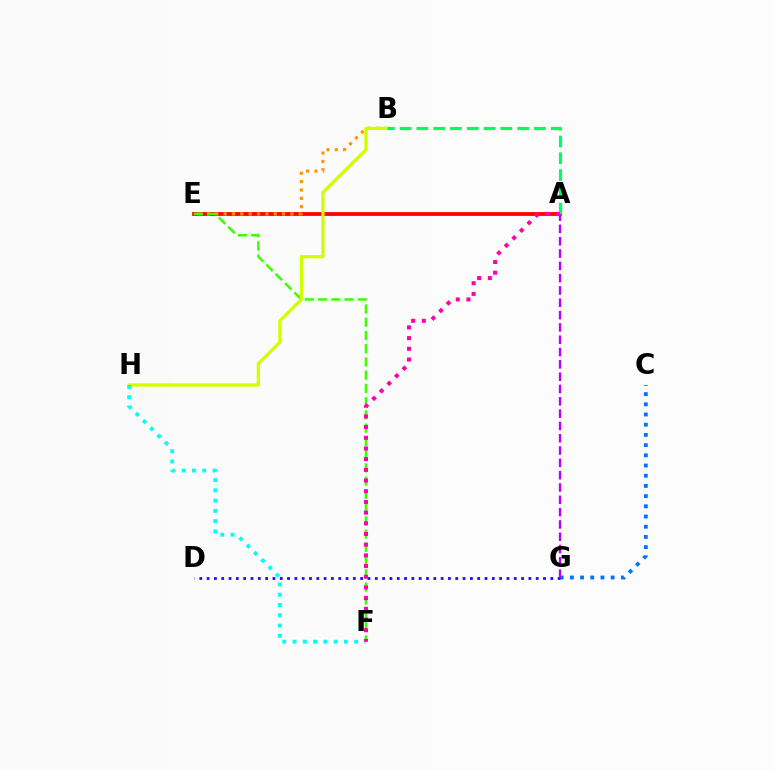{('C', 'G'): [{'color': '#0074ff', 'line_style': 'dotted', 'thickness': 2.77}], ('D', 'G'): [{'color': '#2500ff', 'line_style': 'dotted', 'thickness': 1.99}], ('A', 'E'): [{'color': '#ff0000', 'line_style': 'solid', 'thickness': 2.72}], ('B', 'E'): [{'color': '#ff9400', 'line_style': 'dotted', 'thickness': 2.27}], ('E', 'F'): [{'color': '#3dff00', 'line_style': 'dashed', 'thickness': 1.8}], ('B', 'H'): [{'color': '#d1ff00', 'line_style': 'solid', 'thickness': 2.35}], ('F', 'H'): [{'color': '#00fff6', 'line_style': 'dotted', 'thickness': 2.79}], ('A', 'B'): [{'color': '#00ff5c', 'line_style': 'dashed', 'thickness': 2.28}], ('A', 'G'): [{'color': '#b900ff', 'line_style': 'dashed', 'thickness': 1.67}], ('A', 'F'): [{'color': '#ff00ac', 'line_style': 'dotted', 'thickness': 2.9}]}